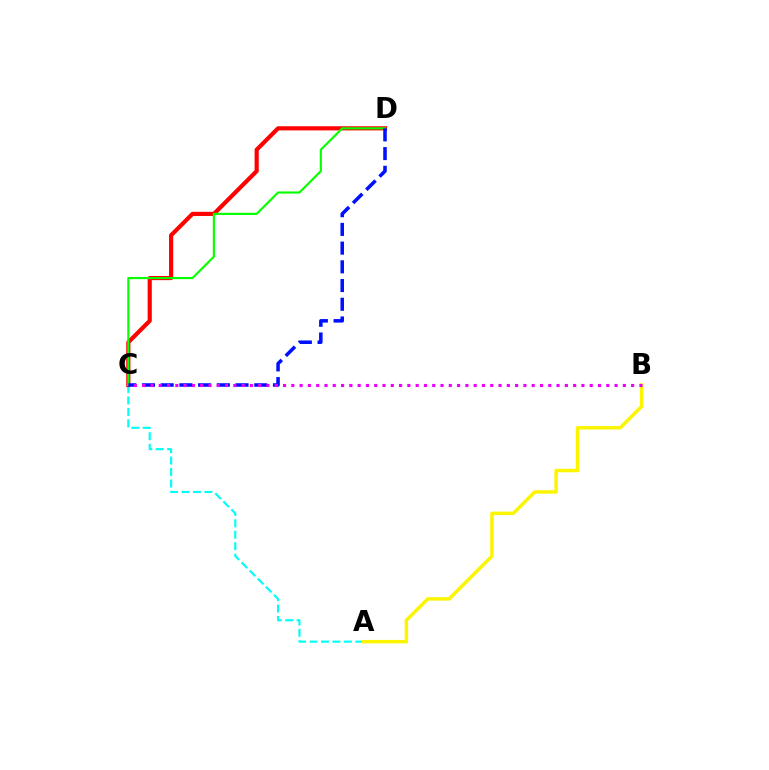{('A', 'C'): [{'color': '#00fff6', 'line_style': 'dashed', 'thickness': 1.55}], ('A', 'B'): [{'color': '#fcf500', 'line_style': 'solid', 'thickness': 2.49}], ('C', 'D'): [{'color': '#ff0000', 'line_style': 'solid', 'thickness': 2.99}, {'color': '#08ff00', 'line_style': 'solid', 'thickness': 1.56}, {'color': '#0010ff', 'line_style': 'dashed', 'thickness': 2.54}], ('B', 'C'): [{'color': '#ee00ff', 'line_style': 'dotted', 'thickness': 2.25}]}